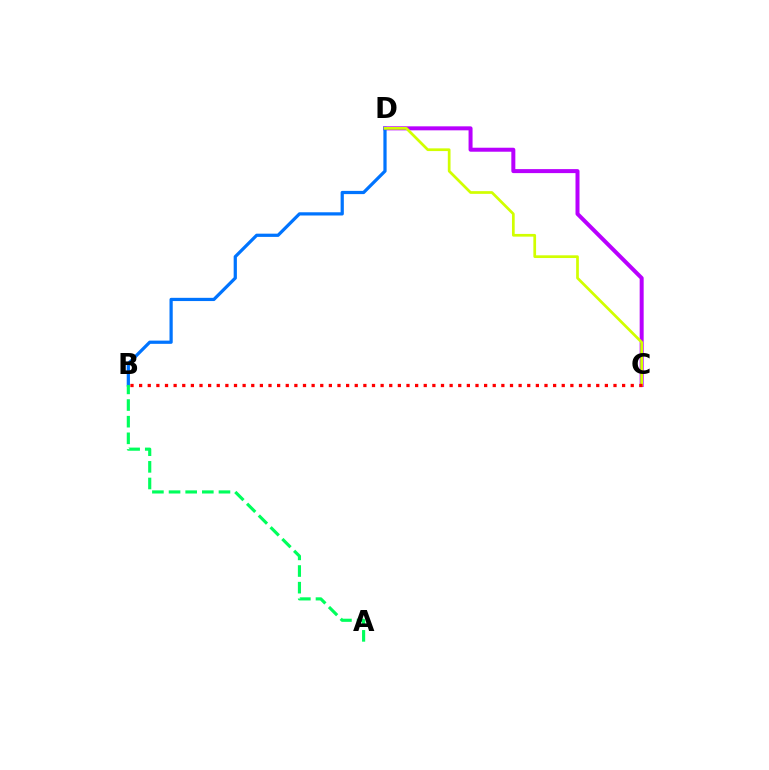{('C', 'D'): [{'color': '#b900ff', 'line_style': 'solid', 'thickness': 2.87}, {'color': '#d1ff00', 'line_style': 'solid', 'thickness': 1.95}], ('B', 'D'): [{'color': '#0074ff', 'line_style': 'solid', 'thickness': 2.32}], ('A', 'B'): [{'color': '#00ff5c', 'line_style': 'dashed', 'thickness': 2.26}], ('B', 'C'): [{'color': '#ff0000', 'line_style': 'dotted', 'thickness': 2.34}]}